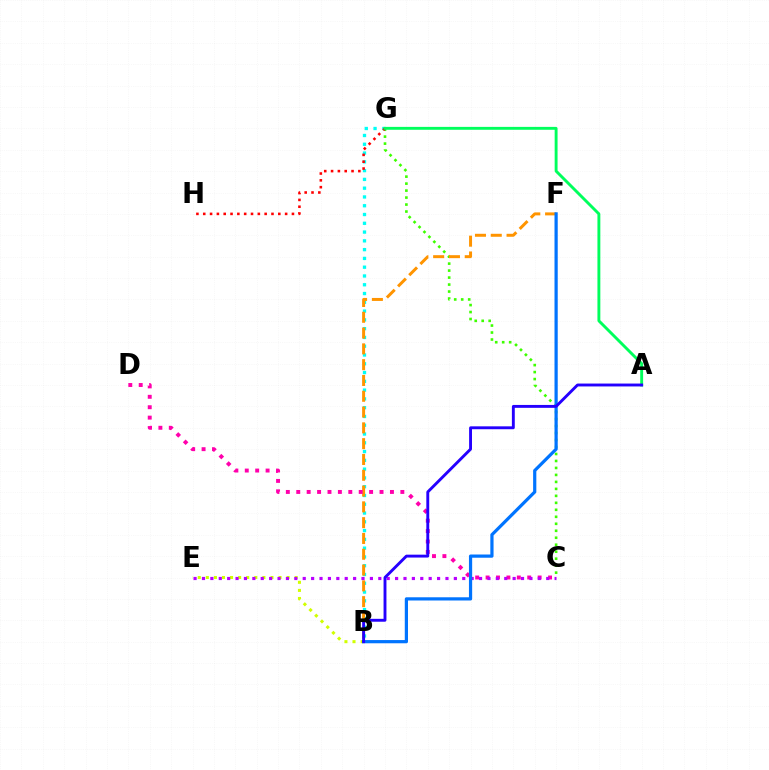{('C', 'G'): [{'color': '#3dff00', 'line_style': 'dotted', 'thickness': 1.9}], ('B', 'G'): [{'color': '#00fff6', 'line_style': 'dotted', 'thickness': 2.39}], ('B', 'E'): [{'color': '#d1ff00', 'line_style': 'dotted', 'thickness': 2.19}], ('G', 'H'): [{'color': '#ff0000', 'line_style': 'dotted', 'thickness': 1.85}], ('B', 'F'): [{'color': '#ff9400', 'line_style': 'dashed', 'thickness': 2.15}, {'color': '#0074ff', 'line_style': 'solid', 'thickness': 2.31}], ('C', 'D'): [{'color': '#ff00ac', 'line_style': 'dotted', 'thickness': 2.83}], ('C', 'E'): [{'color': '#b900ff', 'line_style': 'dotted', 'thickness': 2.28}], ('A', 'G'): [{'color': '#00ff5c', 'line_style': 'solid', 'thickness': 2.08}], ('A', 'B'): [{'color': '#2500ff', 'line_style': 'solid', 'thickness': 2.08}]}